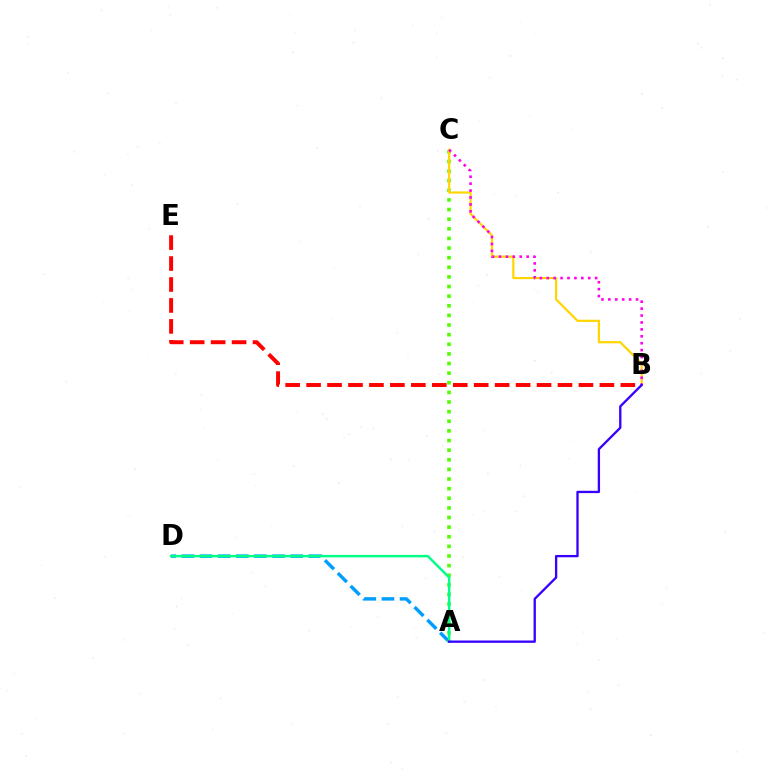{('A', 'D'): [{'color': '#009eff', 'line_style': 'dashed', 'thickness': 2.47}, {'color': '#00ff86', 'line_style': 'solid', 'thickness': 1.77}], ('A', 'C'): [{'color': '#4fff00', 'line_style': 'dotted', 'thickness': 2.61}], ('B', 'C'): [{'color': '#ffd500', 'line_style': 'solid', 'thickness': 1.57}, {'color': '#ff00ed', 'line_style': 'dotted', 'thickness': 1.88}], ('B', 'E'): [{'color': '#ff0000', 'line_style': 'dashed', 'thickness': 2.85}], ('A', 'B'): [{'color': '#3700ff', 'line_style': 'solid', 'thickness': 1.67}]}